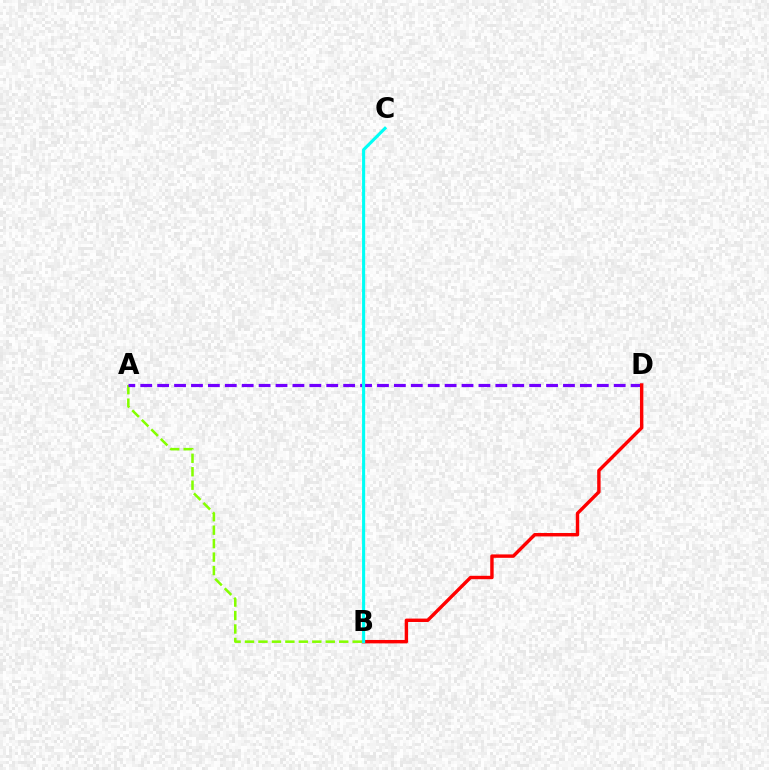{('A', 'B'): [{'color': '#84ff00', 'line_style': 'dashed', 'thickness': 1.83}], ('A', 'D'): [{'color': '#7200ff', 'line_style': 'dashed', 'thickness': 2.3}], ('B', 'D'): [{'color': '#ff0000', 'line_style': 'solid', 'thickness': 2.46}], ('B', 'C'): [{'color': '#00fff6', 'line_style': 'solid', 'thickness': 2.23}]}